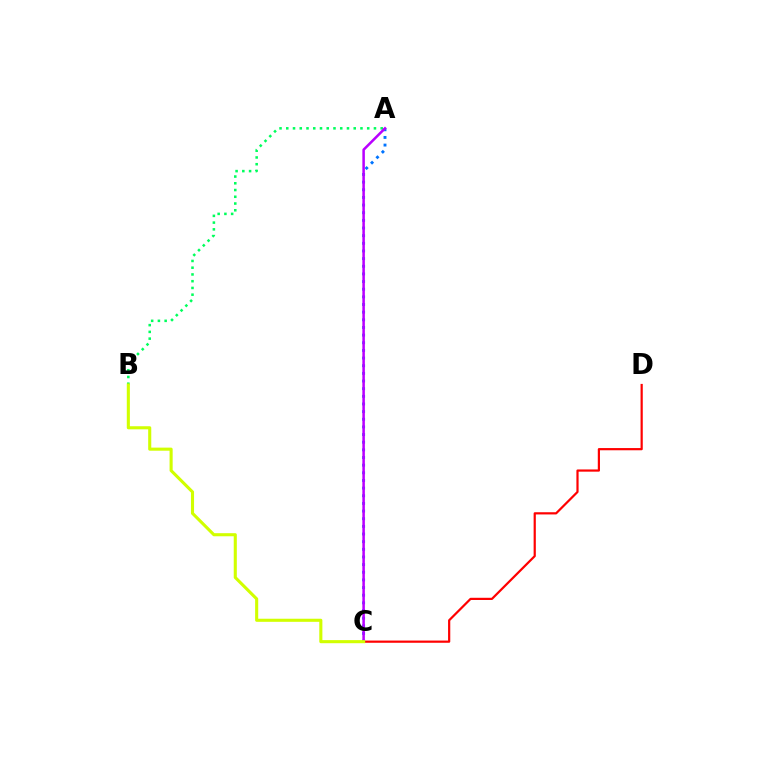{('C', 'D'): [{'color': '#ff0000', 'line_style': 'solid', 'thickness': 1.59}], ('A', 'B'): [{'color': '#00ff5c', 'line_style': 'dotted', 'thickness': 1.83}], ('A', 'C'): [{'color': '#0074ff', 'line_style': 'dotted', 'thickness': 2.08}, {'color': '#b900ff', 'line_style': 'solid', 'thickness': 1.82}], ('B', 'C'): [{'color': '#d1ff00', 'line_style': 'solid', 'thickness': 2.23}]}